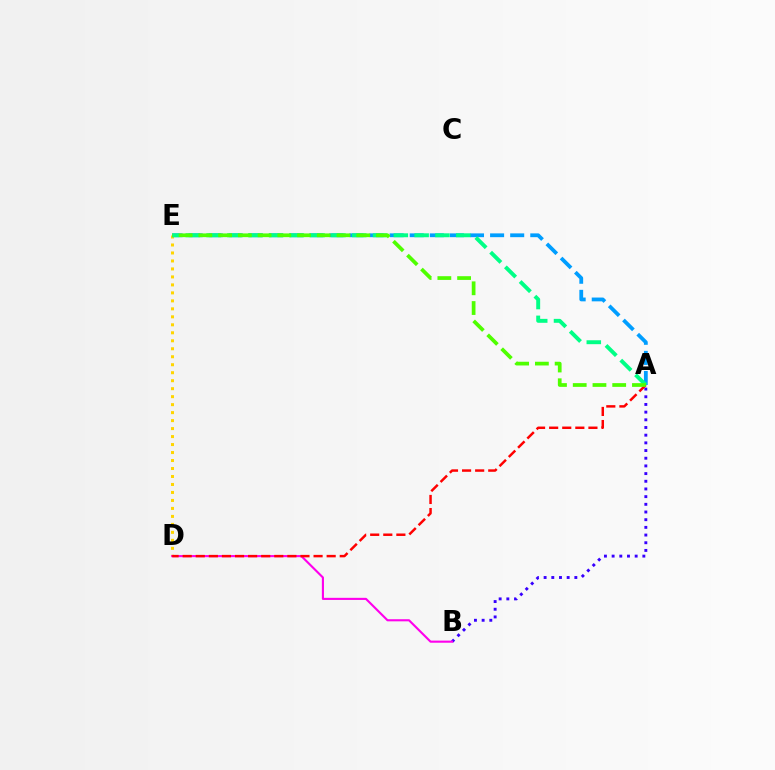{('D', 'E'): [{'color': '#ffd500', 'line_style': 'dotted', 'thickness': 2.17}], ('A', 'B'): [{'color': '#3700ff', 'line_style': 'dotted', 'thickness': 2.09}], ('A', 'E'): [{'color': '#009eff', 'line_style': 'dashed', 'thickness': 2.73}, {'color': '#00ff86', 'line_style': 'dashed', 'thickness': 2.83}, {'color': '#4fff00', 'line_style': 'dashed', 'thickness': 2.68}], ('B', 'D'): [{'color': '#ff00ed', 'line_style': 'solid', 'thickness': 1.52}], ('A', 'D'): [{'color': '#ff0000', 'line_style': 'dashed', 'thickness': 1.78}]}